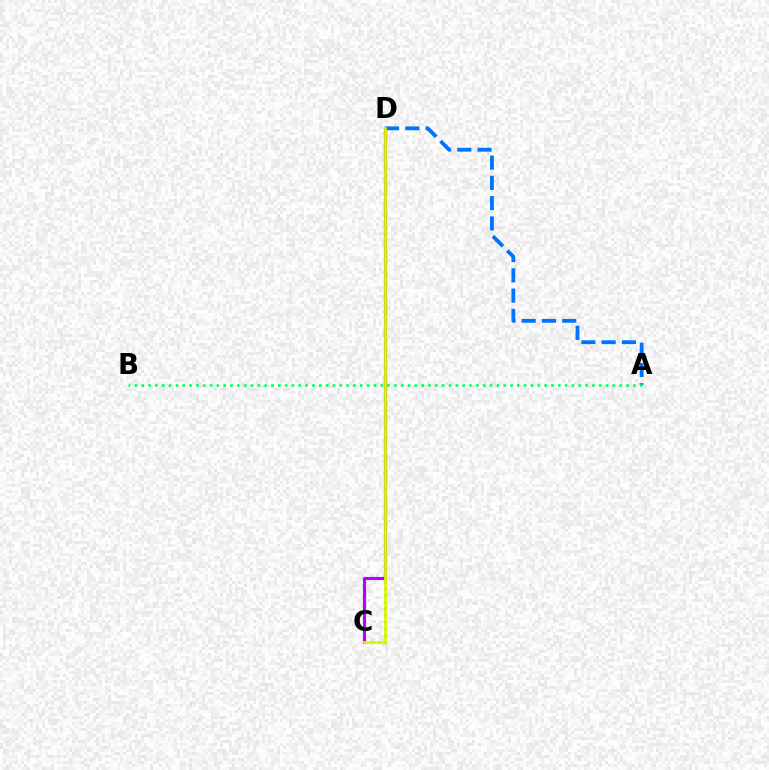{('A', 'D'): [{'color': '#0074ff', 'line_style': 'dashed', 'thickness': 2.75}], ('C', 'D'): [{'color': '#b900ff', 'line_style': 'solid', 'thickness': 2.26}, {'color': '#ff0000', 'line_style': 'dotted', 'thickness': 1.81}, {'color': '#d1ff00', 'line_style': 'solid', 'thickness': 1.95}], ('A', 'B'): [{'color': '#00ff5c', 'line_style': 'dotted', 'thickness': 1.86}]}